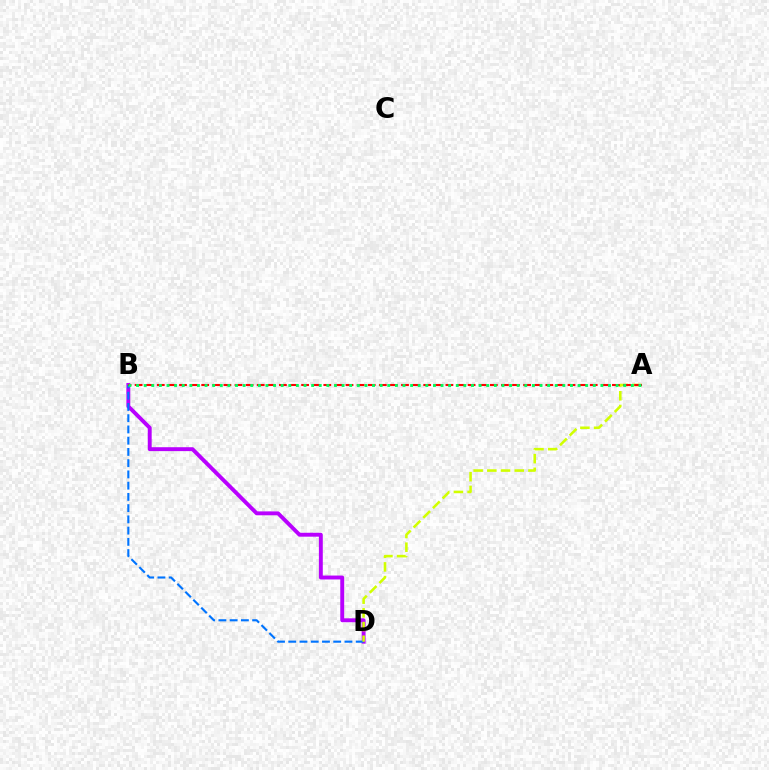{('B', 'D'): [{'color': '#b900ff', 'line_style': 'solid', 'thickness': 2.81}, {'color': '#0074ff', 'line_style': 'dashed', 'thickness': 1.53}], ('A', 'D'): [{'color': '#d1ff00', 'line_style': 'dashed', 'thickness': 1.86}], ('A', 'B'): [{'color': '#ff0000', 'line_style': 'dashed', 'thickness': 1.51}, {'color': '#00ff5c', 'line_style': 'dotted', 'thickness': 2.07}]}